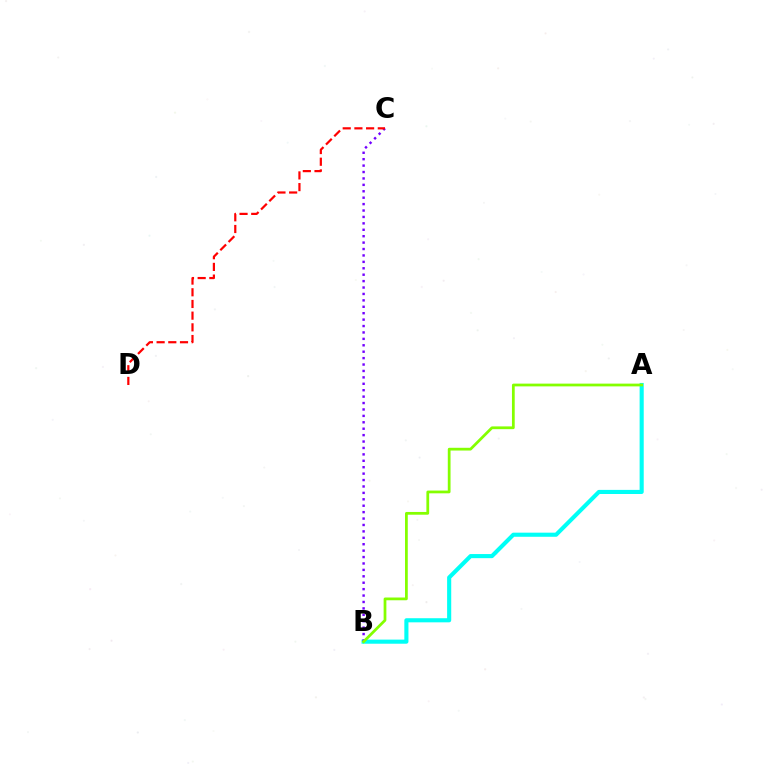{('A', 'B'): [{'color': '#00fff6', 'line_style': 'solid', 'thickness': 2.96}, {'color': '#84ff00', 'line_style': 'solid', 'thickness': 1.98}], ('B', 'C'): [{'color': '#7200ff', 'line_style': 'dotted', 'thickness': 1.74}], ('C', 'D'): [{'color': '#ff0000', 'line_style': 'dashed', 'thickness': 1.59}]}